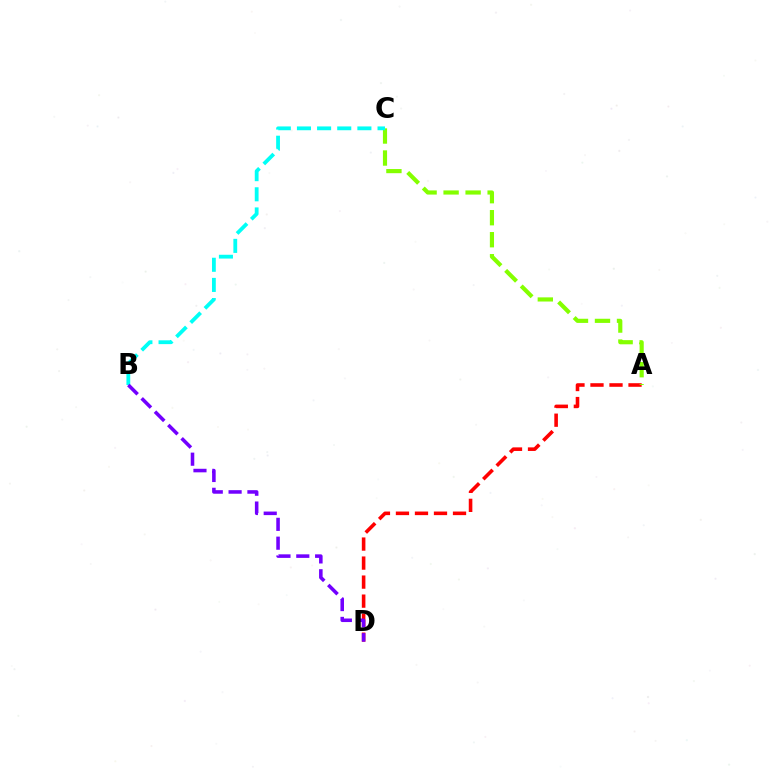{('A', 'D'): [{'color': '#ff0000', 'line_style': 'dashed', 'thickness': 2.58}], ('A', 'C'): [{'color': '#84ff00', 'line_style': 'dashed', 'thickness': 2.99}], ('B', 'C'): [{'color': '#00fff6', 'line_style': 'dashed', 'thickness': 2.74}], ('B', 'D'): [{'color': '#7200ff', 'line_style': 'dashed', 'thickness': 2.56}]}